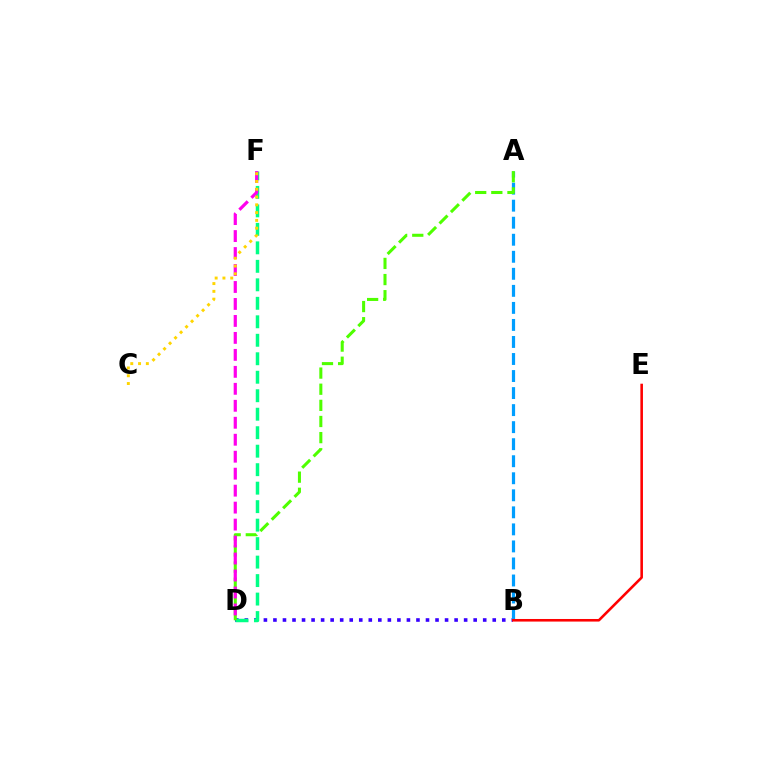{('B', 'D'): [{'color': '#3700ff', 'line_style': 'dotted', 'thickness': 2.59}], ('D', 'F'): [{'color': '#00ff86', 'line_style': 'dashed', 'thickness': 2.51}, {'color': '#ff00ed', 'line_style': 'dashed', 'thickness': 2.31}], ('A', 'B'): [{'color': '#009eff', 'line_style': 'dashed', 'thickness': 2.31}], ('A', 'D'): [{'color': '#4fff00', 'line_style': 'dashed', 'thickness': 2.19}], ('C', 'F'): [{'color': '#ffd500', 'line_style': 'dotted', 'thickness': 2.12}], ('B', 'E'): [{'color': '#ff0000', 'line_style': 'solid', 'thickness': 1.86}]}